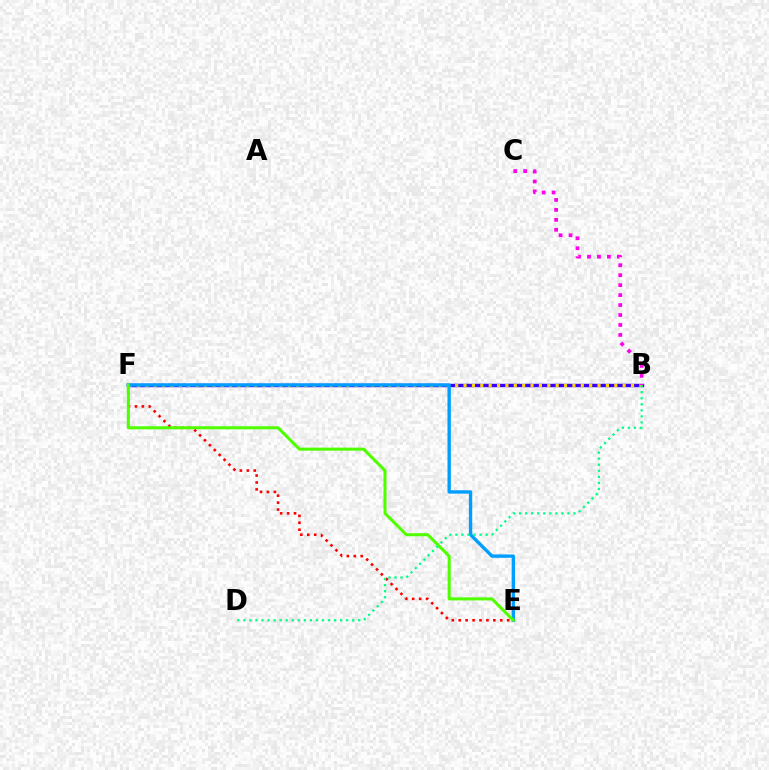{('B', 'F'): [{'color': '#3700ff', 'line_style': 'solid', 'thickness': 2.46}, {'color': '#ffd500', 'line_style': 'dotted', 'thickness': 2.28}], ('E', 'F'): [{'color': '#ff0000', 'line_style': 'dotted', 'thickness': 1.88}, {'color': '#009eff', 'line_style': 'solid', 'thickness': 2.42}, {'color': '#4fff00', 'line_style': 'solid', 'thickness': 2.2}], ('B', 'D'): [{'color': '#00ff86', 'line_style': 'dotted', 'thickness': 1.64}], ('B', 'C'): [{'color': '#ff00ed', 'line_style': 'dotted', 'thickness': 2.71}]}